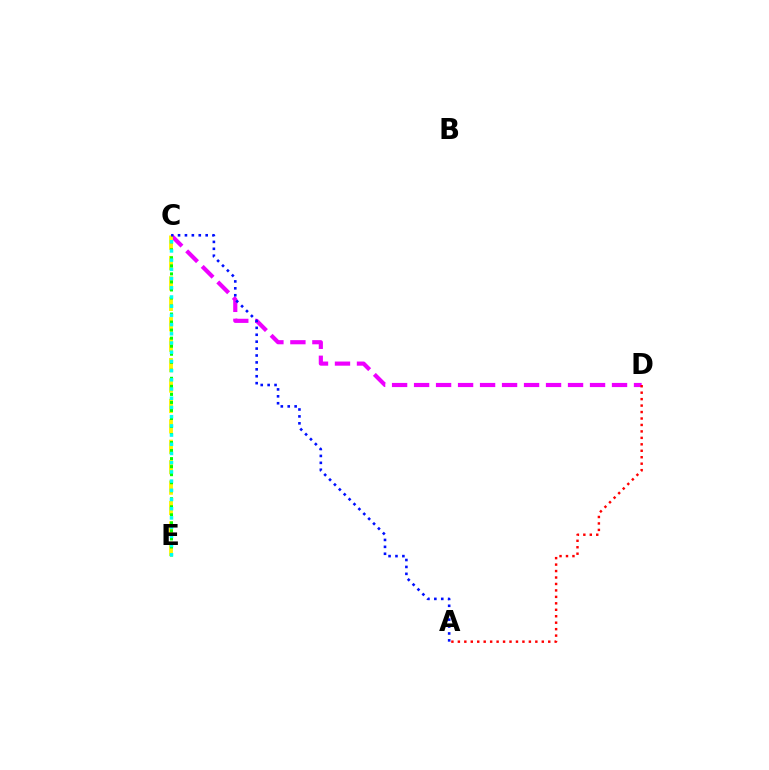{('C', 'D'): [{'color': '#ee00ff', 'line_style': 'dashed', 'thickness': 2.99}], ('C', 'E'): [{'color': '#fcf500', 'line_style': 'dashed', 'thickness': 2.77}, {'color': '#08ff00', 'line_style': 'dotted', 'thickness': 2.18}, {'color': '#00fff6', 'line_style': 'dotted', 'thickness': 2.5}], ('A', 'C'): [{'color': '#0010ff', 'line_style': 'dotted', 'thickness': 1.88}], ('A', 'D'): [{'color': '#ff0000', 'line_style': 'dotted', 'thickness': 1.75}]}